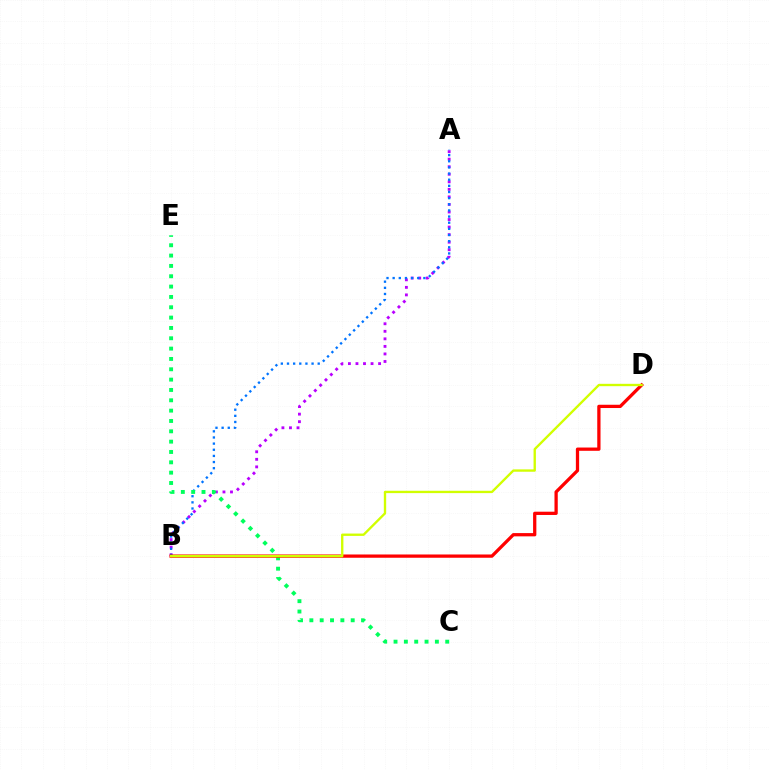{('A', 'B'): [{'color': '#b900ff', 'line_style': 'dotted', 'thickness': 2.05}, {'color': '#0074ff', 'line_style': 'dotted', 'thickness': 1.67}], ('C', 'E'): [{'color': '#00ff5c', 'line_style': 'dotted', 'thickness': 2.81}], ('B', 'D'): [{'color': '#ff0000', 'line_style': 'solid', 'thickness': 2.35}, {'color': '#d1ff00', 'line_style': 'solid', 'thickness': 1.69}]}